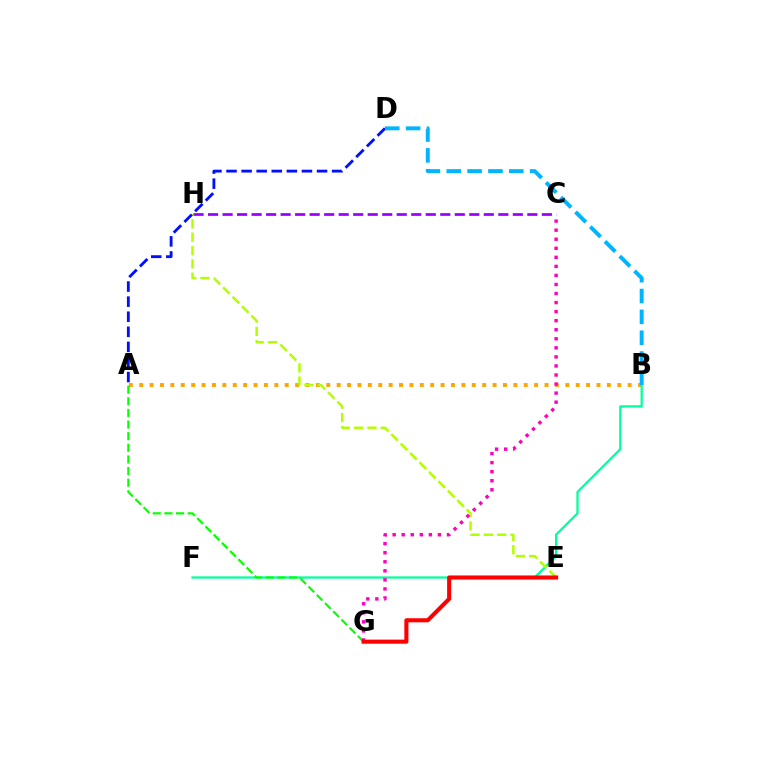{('A', 'B'): [{'color': '#ffa500', 'line_style': 'dotted', 'thickness': 2.82}], ('B', 'F'): [{'color': '#00ff9d', 'line_style': 'solid', 'thickness': 1.62}], ('E', 'H'): [{'color': '#b3ff00', 'line_style': 'dashed', 'thickness': 1.81}], ('C', 'H'): [{'color': '#9b00ff', 'line_style': 'dashed', 'thickness': 1.97}], ('A', 'D'): [{'color': '#0010ff', 'line_style': 'dashed', 'thickness': 2.05}], ('A', 'G'): [{'color': '#08ff00', 'line_style': 'dashed', 'thickness': 1.58}], ('B', 'D'): [{'color': '#00b5ff', 'line_style': 'dashed', 'thickness': 2.83}], ('C', 'G'): [{'color': '#ff00bd', 'line_style': 'dotted', 'thickness': 2.46}], ('E', 'G'): [{'color': '#ff0000', 'line_style': 'solid', 'thickness': 2.95}]}